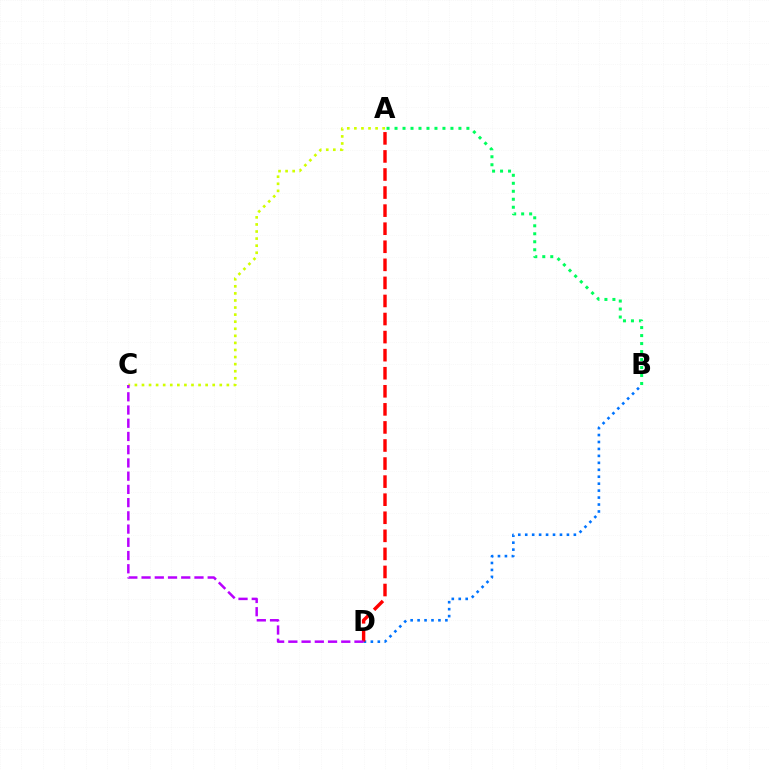{('A', 'C'): [{'color': '#d1ff00', 'line_style': 'dotted', 'thickness': 1.92}], ('B', 'D'): [{'color': '#0074ff', 'line_style': 'dotted', 'thickness': 1.89}], ('A', 'B'): [{'color': '#00ff5c', 'line_style': 'dotted', 'thickness': 2.17}], ('A', 'D'): [{'color': '#ff0000', 'line_style': 'dashed', 'thickness': 2.45}], ('C', 'D'): [{'color': '#b900ff', 'line_style': 'dashed', 'thickness': 1.8}]}